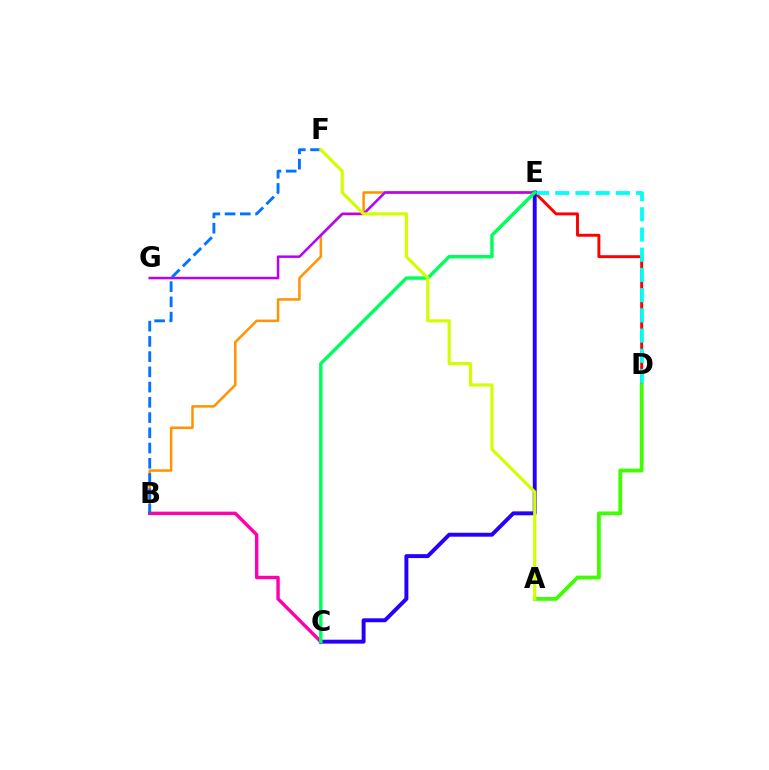{('B', 'E'): [{'color': '#ff9400', 'line_style': 'solid', 'thickness': 1.81}], ('E', 'G'): [{'color': '#b900ff', 'line_style': 'solid', 'thickness': 1.81}], ('B', 'C'): [{'color': '#ff00ac', 'line_style': 'solid', 'thickness': 2.45}], ('D', 'E'): [{'color': '#ff0000', 'line_style': 'solid', 'thickness': 2.1}, {'color': '#00fff6', 'line_style': 'dashed', 'thickness': 2.75}], ('C', 'E'): [{'color': '#2500ff', 'line_style': 'solid', 'thickness': 2.83}, {'color': '#00ff5c', 'line_style': 'solid', 'thickness': 2.48}], ('A', 'D'): [{'color': '#3dff00', 'line_style': 'solid', 'thickness': 2.72}], ('B', 'F'): [{'color': '#0074ff', 'line_style': 'dashed', 'thickness': 2.07}], ('A', 'F'): [{'color': '#d1ff00', 'line_style': 'solid', 'thickness': 2.29}]}